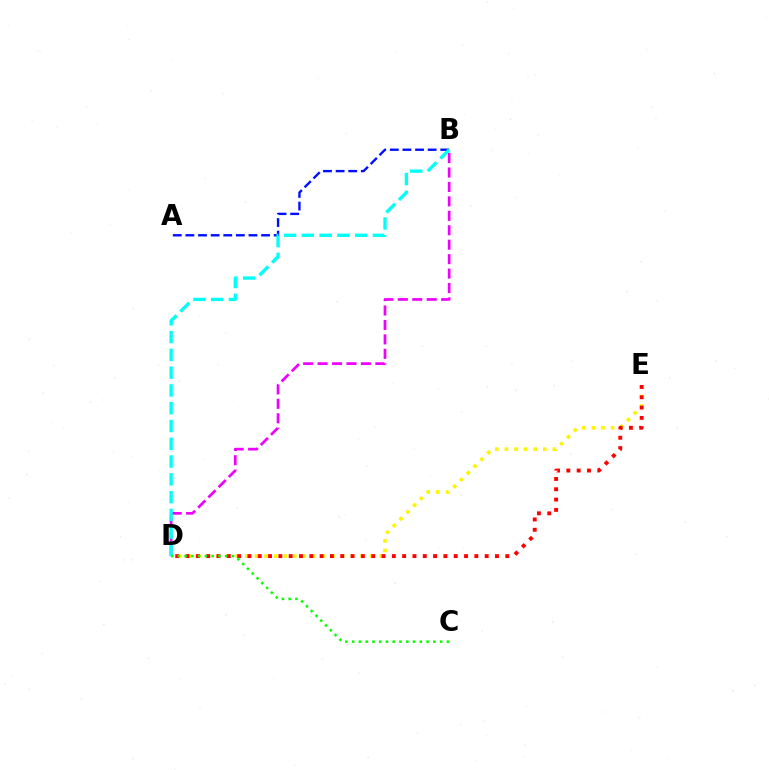{('B', 'D'): [{'color': '#ee00ff', 'line_style': 'dashed', 'thickness': 1.96}, {'color': '#00fff6', 'line_style': 'dashed', 'thickness': 2.42}], ('D', 'E'): [{'color': '#fcf500', 'line_style': 'dotted', 'thickness': 2.6}, {'color': '#ff0000', 'line_style': 'dotted', 'thickness': 2.8}], ('A', 'B'): [{'color': '#0010ff', 'line_style': 'dashed', 'thickness': 1.71}], ('C', 'D'): [{'color': '#08ff00', 'line_style': 'dotted', 'thickness': 1.84}]}